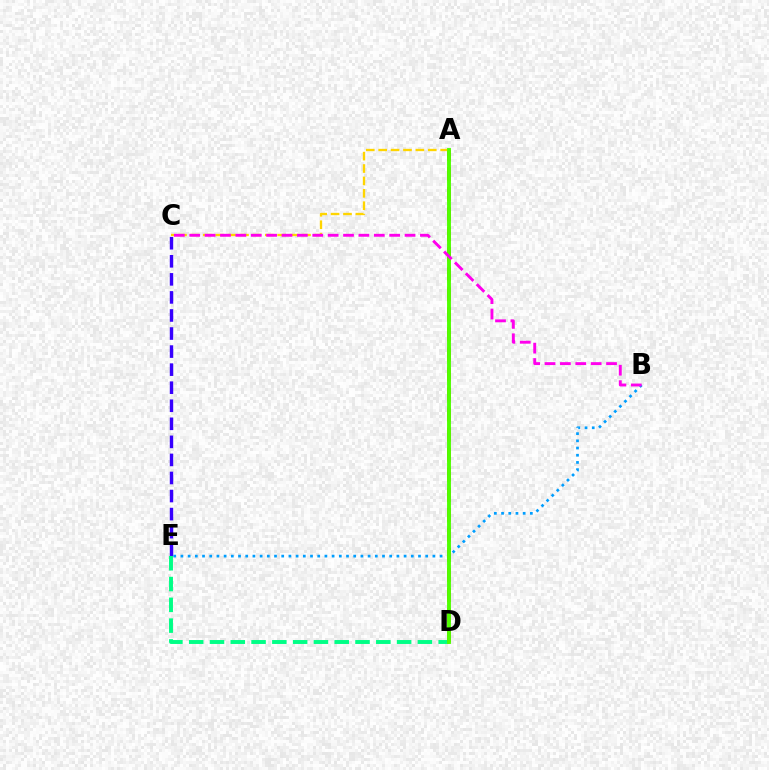{('C', 'E'): [{'color': '#3700ff', 'line_style': 'dashed', 'thickness': 2.45}], ('B', 'E'): [{'color': '#009eff', 'line_style': 'dotted', 'thickness': 1.96}], ('D', 'E'): [{'color': '#00ff86', 'line_style': 'dashed', 'thickness': 2.82}], ('A', 'D'): [{'color': '#ff0000', 'line_style': 'dashed', 'thickness': 2.72}, {'color': '#4fff00', 'line_style': 'solid', 'thickness': 2.8}], ('A', 'C'): [{'color': '#ffd500', 'line_style': 'dashed', 'thickness': 1.68}], ('B', 'C'): [{'color': '#ff00ed', 'line_style': 'dashed', 'thickness': 2.09}]}